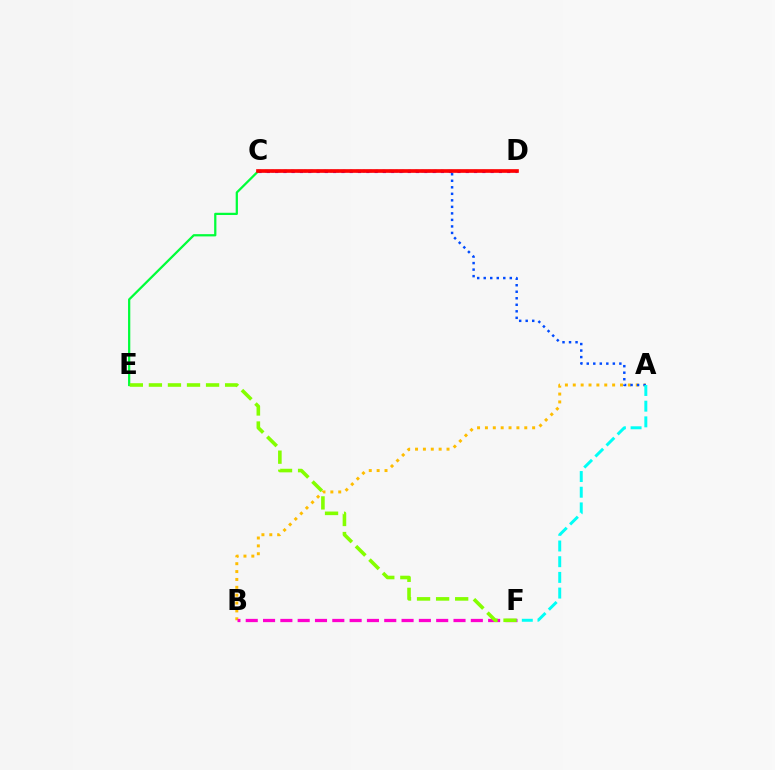{('A', 'B'): [{'color': '#ffbd00', 'line_style': 'dotted', 'thickness': 2.14}], ('C', 'E'): [{'color': '#00ff39', 'line_style': 'solid', 'thickness': 1.62}], ('A', 'C'): [{'color': '#004bff', 'line_style': 'dotted', 'thickness': 1.77}], ('B', 'F'): [{'color': '#ff00cf', 'line_style': 'dashed', 'thickness': 2.35}], ('A', 'F'): [{'color': '#00fff6', 'line_style': 'dashed', 'thickness': 2.13}], ('E', 'F'): [{'color': '#84ff00', 'line_style': 'dashed', 'thickness': 2.59}], ('C', 'D'): [{'color': '#7200ff', 'line_style': 'dotted', 'thickness': 2.25}, {'color': '#ff0000', 'line_style': 'solid', 'thickness': 2.64}]}